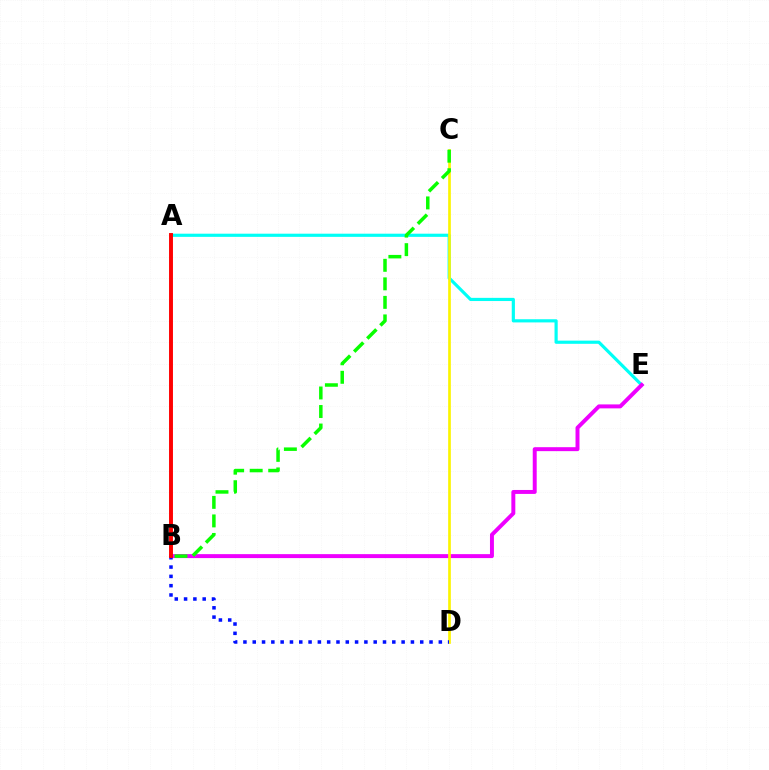{('A', 'E'): [{'color': '#00fff6', 'line_style': 'solid', 'thickness': 2.28}], ('B', 'E'): [{'color': '#ee00ff', 'line_style': 'solid', 'thickness': 2.85}], ('C', 'D'): [{'color': '#fcf500', 'line_style': 'solid', 'thickness': 1.93}], ('B', 'D'): [{'color': '#0010ff', 'line_style': 'dotted', 'thickness': 2.53}], ('B', 'C'): [{'color': '#08ff00', 'line_style': 'dashed', 'thickness': 2.52}], ('A', 'B'): [{'color': '#ff0000', 'line_style': 'solid', 'thickness': 2.82}]}